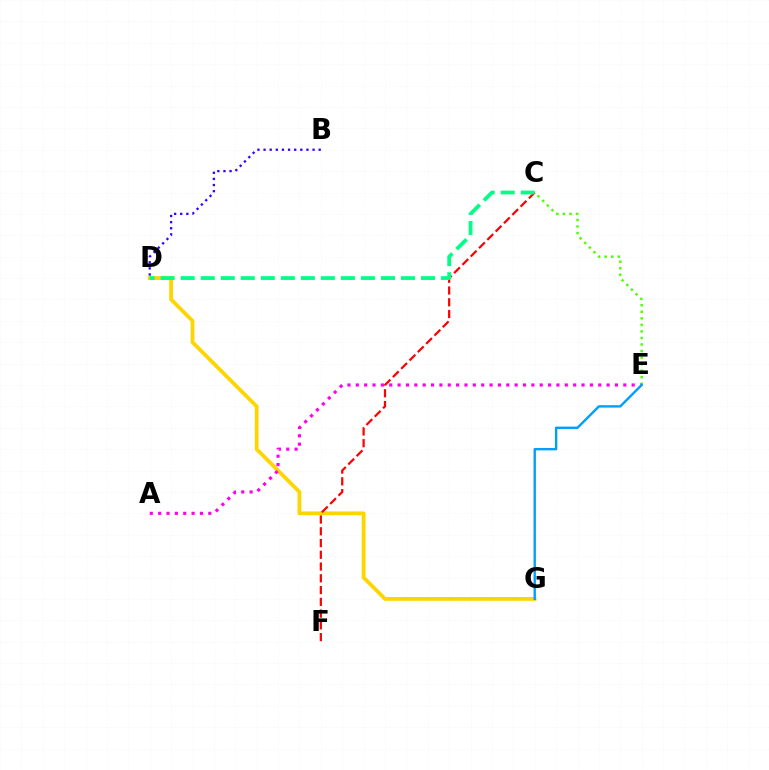{('D', 'G'): [{'color': '#ffd500', 'line_style': 'solid', 'thickness': 2.73}], ('C', 'F'): [{'color': '#ff0000', 'line_style': 'dashed', 'thickness': 1.6}], ('C', 'D'): [{'color': '#00ff86', 'line_style': 'dashed', 'thickness': 2.72}], ('A', 'E'): [{'color': '#ff00ed', 'line_style': 'dotted', 'thickness': 2.27}], ('C', 'E'): [{'color': '#4fff00', 'line_style': 'dotted', 'thickness': 1.78}], ('B', 'D'): [{'color': '#3700ff', 'line_style': 'dotted', 'thickness': 1.66}], ('E', 'G'): [{'color': '#009eff', 'line_style': 'solid', 'thickness': 1.71}]}